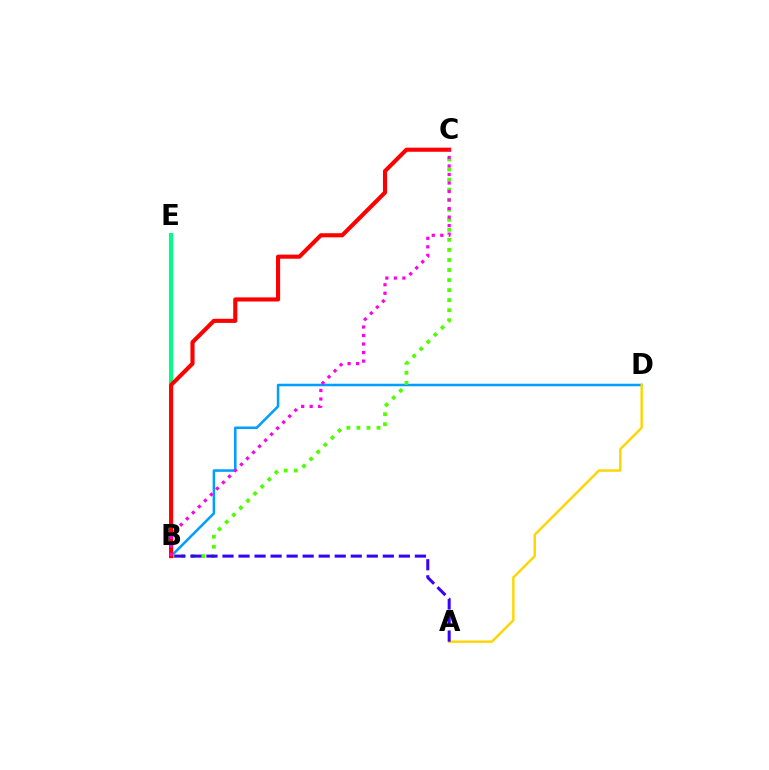{('B', 'D'): [{'color': '#009eff', 'line_style': 'solid', 'thickness': 1.82}], ('B', 'C'): [{'color': '#4fff00', 'line_style': 'dotted', 'thickness': 2.73}, {'color': '#ff0000', 'line_style': 'solid', 'thickness': 2.96}, {'color': '#ff00ed', 'line_style': 'dotted', 'thickness': 2.31}], ('B', 'E'): [{'color': '#00ff86', 'line_style': 'solid', 'thickness': 2.91}], ('A', 'D'): [{'color': '#ffd500', 'line_style': 'solid', 'thickness': 1.75}], ('A', 'B'): [{'color': '#3700ff', 'line_style': 'dashed', 'thickness': 2.18}]}